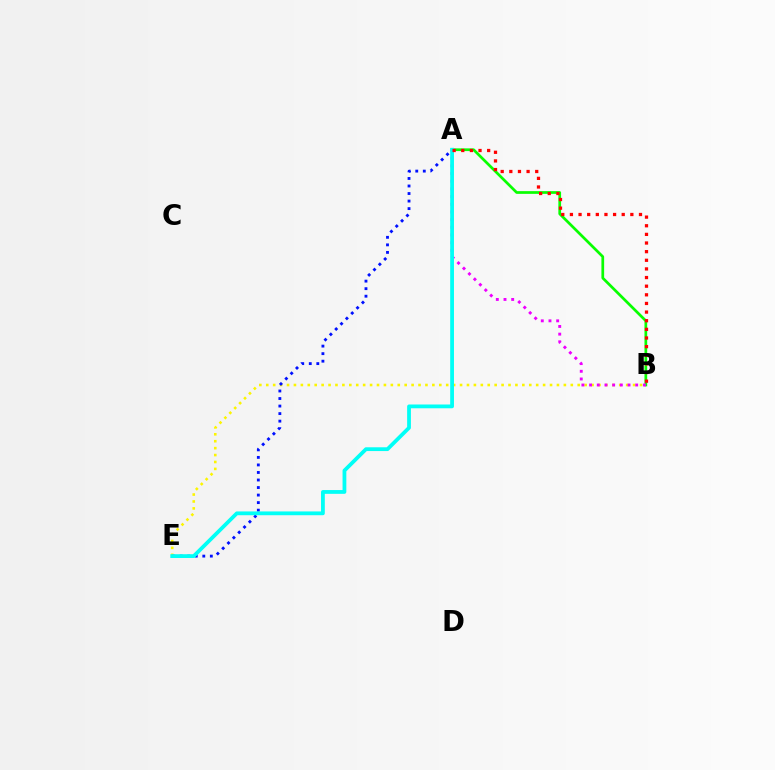{('B', 'E'): [{'color': '#fcf500', 'line_style': 'dotted', 'thickness': 1.88}], ('A', 'B'): [{'color': '#08ff00', 'line_style': 'solid', 'thickness': 1.96}, {'color': '#ee00ff', 'line_style': 'dotted', 'thickness': 2.09}, {'color': '#ff0000', 'line_style': 'dotted', 'thickness': 2.35}], ('A', 'E'): [{'color': '#0010ff', 'line_style': 'dotted', 'thickness': 2.05}, {'color': '#00fff6', 'line_style': 'solid', 'thickness': 2.72}]}